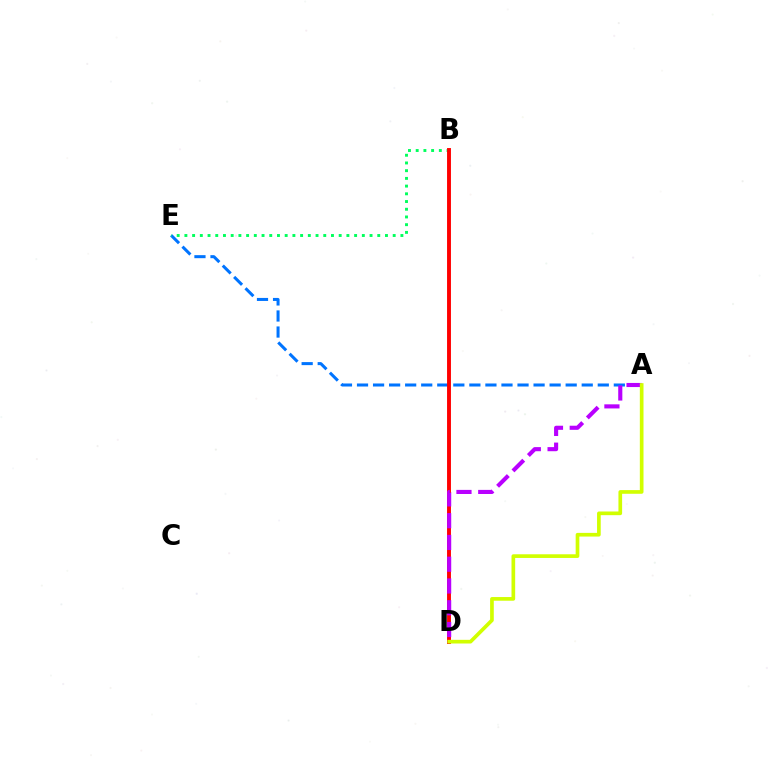{('A', 'E'): [{'color': '#0074ff', 'line_style': 'dashed', 'thickness': 2.18}], ('B', 'E'): [{'color': '#00ff5c', 'line_style': 'dotted', 'thickness': 2.1}], ('B', 'D'): [{'color': '#ff0000', 'line_style': 'solid', 'thickness': 2.81}], ('A', 'D'): [{'color': '#b900ff', 'line_style': 'dashed', 'thickness': 2.96}, {'color': '#d1ff00', 'line_style': 'solid', 'thickness': 2.65}]}